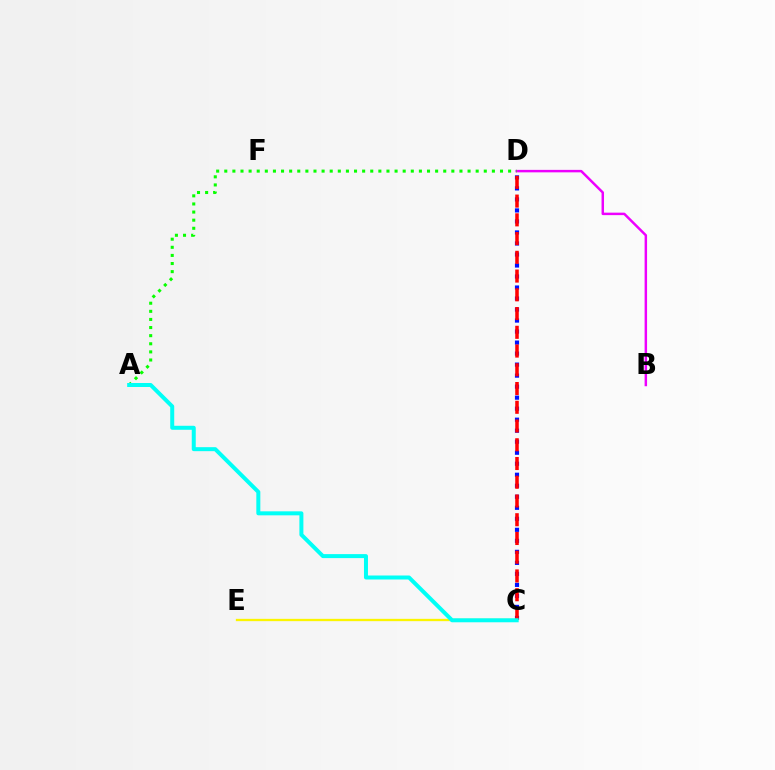{('C', 'D'): [{'color': '#0010ff', 'line_style': 'dotted', 'thickness': 2.99}, {'color': '#ff0000', 'line_style': 'dashed', 'thickness': 2.55}], ('B', 'D'): [{'color': '#ee00ff', 'line_style': 'solid', 'thickness': 1.78}], ('C', 'E'): [{'color': '#fcf500', 'line_style': 'solid', 'thickness': 1.67}], ('A', 'D'): [{'color': '#08ff00', 'line_style': 'dotted', 'thickness': 2.2}], ('A', 'C'): [{'color': '#00fff6', 'line_style': 'solid', 'thickness': 2.87}]}